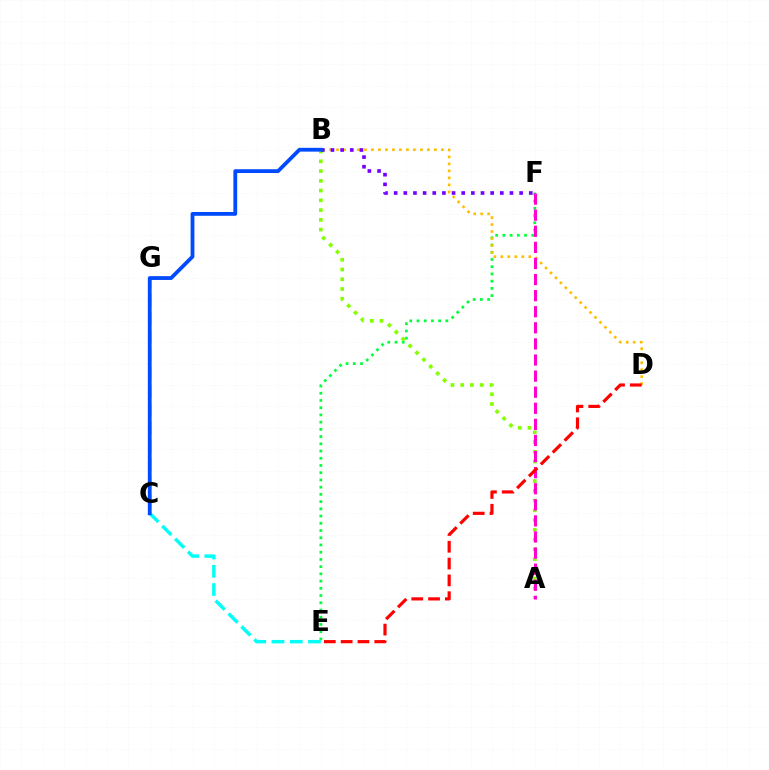{('E', 'G'): [{'color': '#00fff6', 'line_style': 'dashed', 'thickness': 2.48}], ('E', 'F'): [{'color': '#00ff39', 'line_style': 'dotted', 'thickness': 1.96}], ('B', 'D'): [{'color': '#ffbd00', 'line_style': 'dotted', 'thickness': 1.9}], ('A', 'B'): [{'color': '#84ff00', 'line_style': 'dotted', 'thickness': 2.65}], ('B', 'F'): [{'color': '#7200ff', 'line_style': 'dotted', 'thickness': 2.62}], ('A', 'F'): [{'color': '#ff00cf', 'line_style': 'dashed', 'thickness': 2.19}], ('D', 'E'): [{'color': '#ff0000', 'line_style': 'dashed', 'thickness': 2.28}], ('B', 'C'): [{'color': '#004bff', 'line_style': 'solid', 'thickness': 2.73}]}